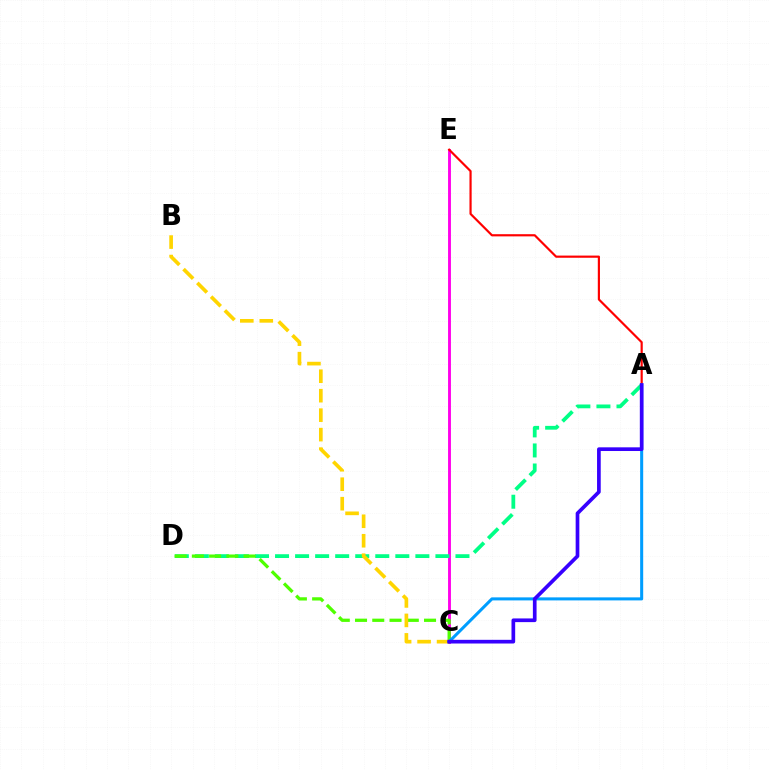{('C', 'E'): [{'color': '#ff00ed', 'line_style': 'solid', 'thickness': 2.08}], ('A', 'D'): [{'color': '#00ff86', 'line_style': 'dashed', 'thickness': 2.72}], ('C', 'D'): [{'color': '#4fff00', 'line_style': 'dashed', 'thickness': 2.34}], ('A', 'E'): [{'color': '#ff0000', 'line_style': 'solid', 'thickness': 1.57}], ('B', 'C'): [{'color': '#ffd500', 'line_style': 'dashed', 'thickness': 2.65}], ('A', 'C'): [{'color': '#009eff', 'line_style': 'solid', 'thickness': 2.19}, {'color': '#3700ff', 'line_style': 'solid', 'thickness': 2.65}]}